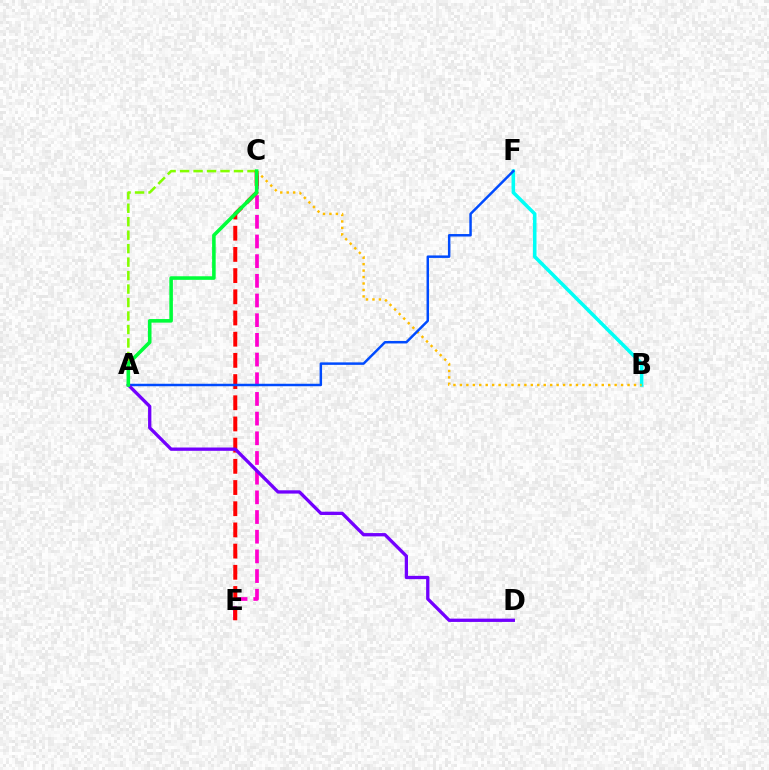{('B', 'F'): [{'color': '#00fff6', 'line_style': 'solid', 'thickness': 2.55}], ('C', 'E'): [{'color': '#ff00cf', 'line_style': 'dashed', 'thickness': 2.67}, {'color': '#ff0000', 'line_style': 'dashed', 'thickness': 2.88}], ('A', 'C'): [{'color': '#84ff00', 'line_style': 'dashed', 'thickness': 1.83}, {'color': '#00ff39', 'line_style': 'solid', 'thickness': 2.57}], ('B', 'C'): [{'color': '#ffbd00', 'line_style': 'dotted', 'thickness': 1.75}], ('A', 'F'): [{'color': '#004bff', 'line_style': 'solid', 'thickness': 1.78}], ('A', 'D'): [{'color': '#7200ff', 'line_style': 'solid', 'thickness': 2.38}]}